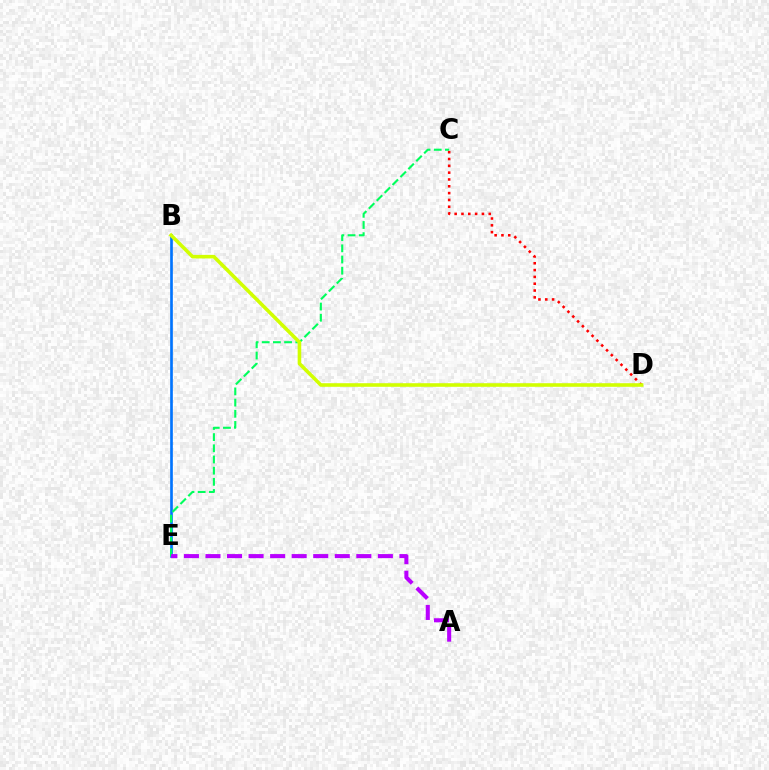{('B', 'E'): [{'color': '#0074ff', 'line_style': 'solid', 'thickness': 1.92}], ('C', 'D'): [{'color': '#ff0000', 'line_style': 'dotted', 'thickness': 1.85}], ('C', 'E'): [{'color': '#00ff5c', 'line_style': 'dashed', 'thickness': 1.52}], ('B', 'D'): [{'color': '#d1ff00', 'line_style': 'solid', 'thickness': 2.58}], ('A', 'E'): [{'color': '#b900ff', 'line_style': 'dashed', 'thickness': 2.93}]}